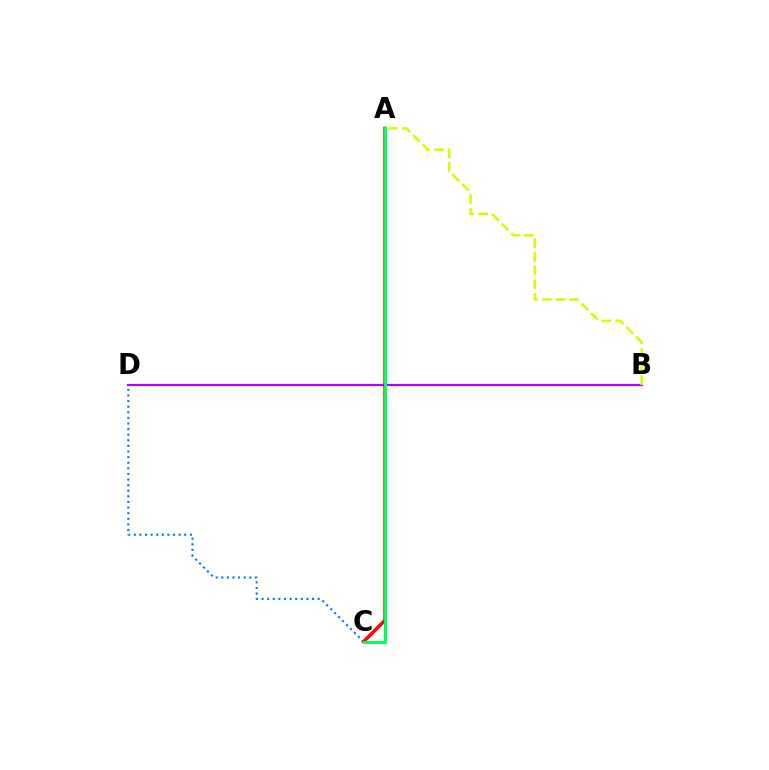{('C', 'D'): [{'color': '#0074ff', 'line_style': 'dotted', 'thickness': 1.52}], ('B', 'D'): [{'color': '#b900ff', 'line_style': 'solid', 'thickness': 1.59}], ('A', 'C'): [{'color': '#ff0000', 'line_style': 'solid', 'thickness': 2.42}, {'color': '#00ff5c', 'line_style': 'solid', 'thickness': 2.24}], ('A', 'B'): [{'color': '#d1ff00', 'line_style': 'dashed', 'thickness': 1.86}]}